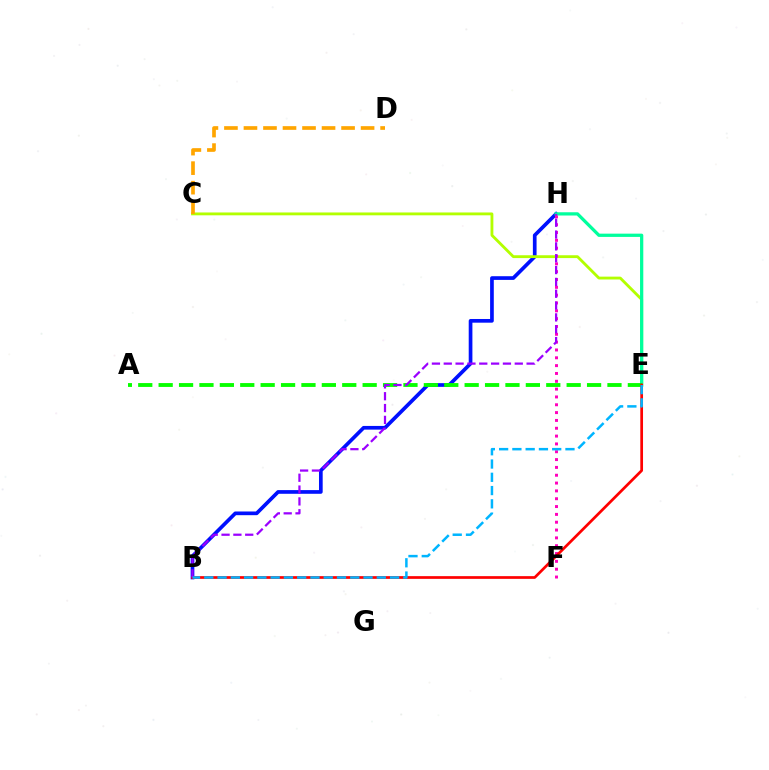{('B', 'H'): [{'color': '#0010ff', 'line_style': 'solid', 'thickness': 2.66}, {'color': '#9b00ff', 'line_style': 'dashed', 'thickness': 1.61}], ('C', 'E'): [{'color': '#b3ff00', 'line_style': 'solid', 'thickness': 2.04}], ('E', 'H'): [{'color': '#00ff9d', 'line_style': 'solid', 'thickness': 2.34}], ('A', 'E'): [{'color': '#08ff00', 'line_style': 'dashed', 'thickness': 2.77}], ('F', 'H'): [{'color': '#ff00bd', 'line_style': 'dotted', 'thickness': 2.13}], ('B', 'E'): [{'color': '#ff0000', 'line_style': 'solid', 'thickness': 1.95}, {'color': '#00b5ff', 'line_style': 'dashed', 'thickness': 1.8}], ('C', 'D'): [{'color': '#ffa500', 'line_style': 'dashed', 'thickness': 2.65}]}